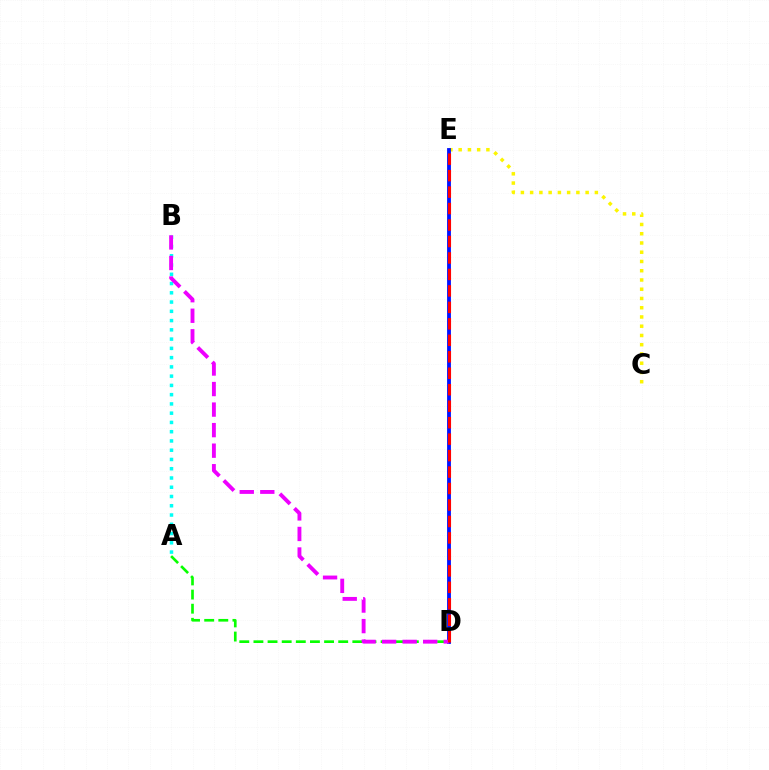{('A', 'B'): [{'color': '#00fff6', 'line_style': 'dotted', 'thickness': 2.52}], ('C', 'E'): [{'color': '#fcf500', 'line_style': 'dotted', 'thickness': 2.51}], ('D', 'E'): [{'color': '#0010ff', 'line_style': 'solid', 'thickness': 2.75}, {'color': '#ff0000', 'line_style': 'dashed', 'thickness': 2.24}], ('A', 'D'): [{'color': '#08ff00', 'line_style': 'dashed', 'thickness': 1.92}], ('B', 'D'): [{'color': '#ee00ff', 'line_style': 'dashed', 'thickness': 2.79}]}